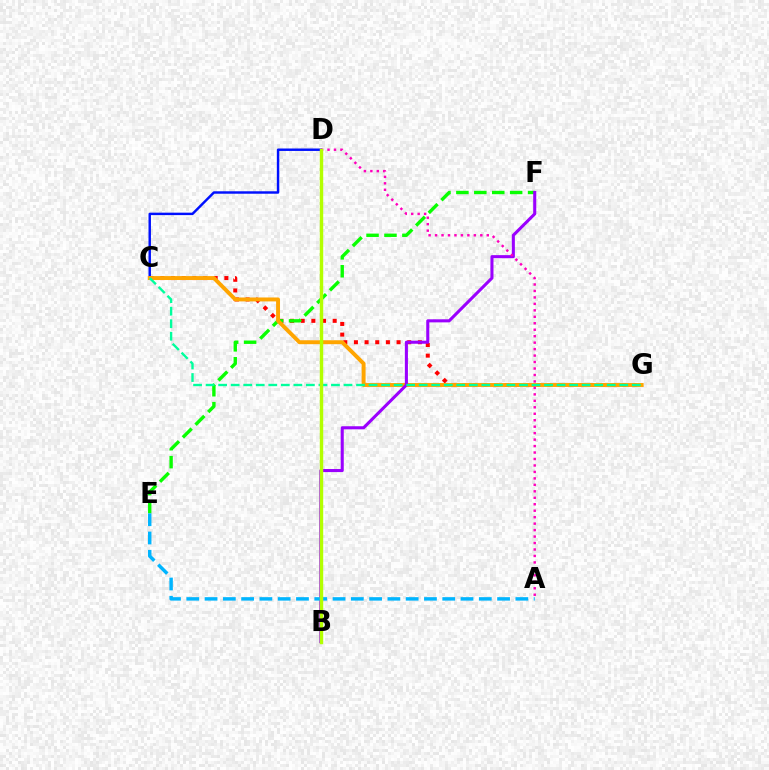{('C', 'D'): [{'color': '#0010ff', 'line_style': 'solid', 'thickness': 1.76}], ('C', 'G'): [{'color': '#ff0000', 'line_style': 'dotted', 'thickness': 2.9}, {'color': '#ffa500', 'line_style': 'solid', 'thickness': 2.83}, {'color': '#00ff9d', 'line_style': 'dashed', 'thickness': 1.7}], ('E', 'F'): [{'color': '#08ff00', 'line_style': 'dashed', 'thickness': 2.44}], ('B', 'F'): [{'color': '#9b00ff', 'line_style': 'solid', 'thickness': 2.21}], ('A', 'E'): [{'color': '#00b5ff', 'line_style': 'dashed', 'thickness': 2.48}], ('A', 'D'): [{'color': '#ff00bd', 'line_style': 'dotted', 'thickness': 1.76}], ('B', 'D'): [{'color': '#b3ff00', 'line_style': 'solid', 'thickness': 2.47}]}